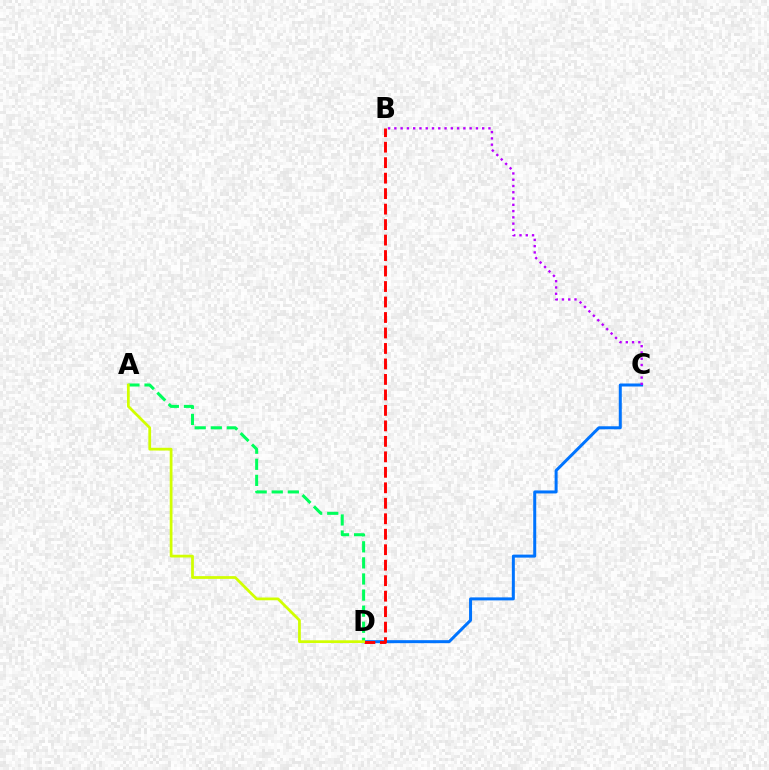{('C', 'D'): [{'color': '#0074ff', 'line_style': 'solid', 'thickness': 2.16}], ('A', 'D'): [{'color': '#00ff5c', 'line_style': 'dashed', 'thickness': 2.19}, {'color': '#d1ff00', 'line_style': 'solid', 'thickness': 1.98}], ('B', 'D'): [{'color': '#ff0000', 'line_style': 'dashed', 'thickness': 2.1}], ('B', 'C'): [{'color': '#b900ff', 'line_style': 'dotted', 'thickness': 1.7}]}